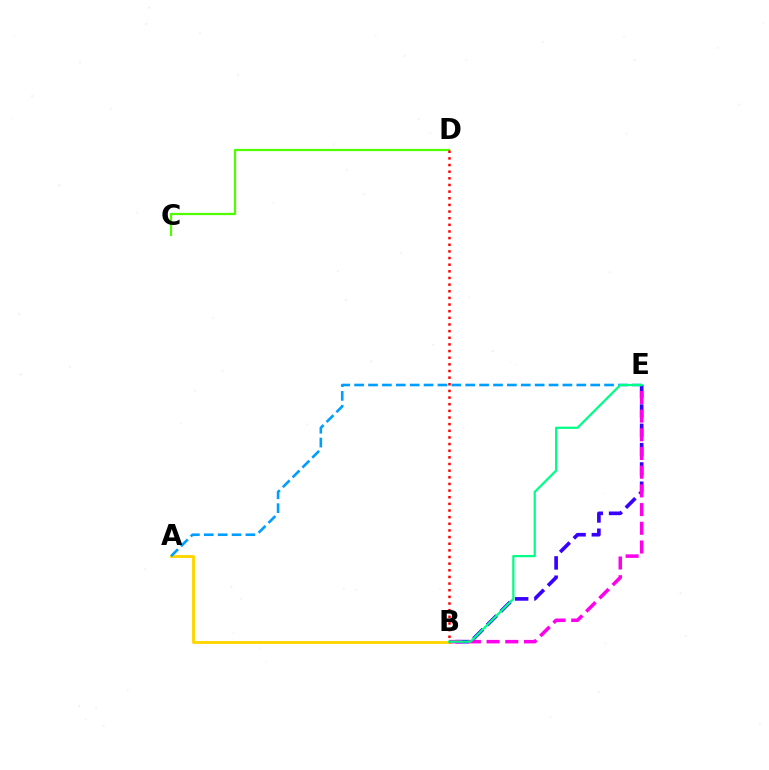{('C', 'D'): [{'color': '#4fff00', 'line_style': 'solid', 'thickness': 1.61}], ('B', 'E'): [{'color': '#3700ff', 'line_style': 'dashed', 'thickness': 2.62}, {'color': '#ff00ed', 'line_style': 'dashed', 'thickness': 2.54}, {'color': '#00ff86', 'line_style': 'solid', 'thickness': 1.6}], ('A', 'B'): [{'color': '#ffd500', 'line_style': 'solid', 'thickness': 2.08}], ('A', 'E'): [{'color': '#009eff', 'line_style': 'dashed', 'thickness': 1.89}], ('B', 'D'): [{'color': '#ff0000', 'line_style': 'dotted', 'thickness': 1.81}]}